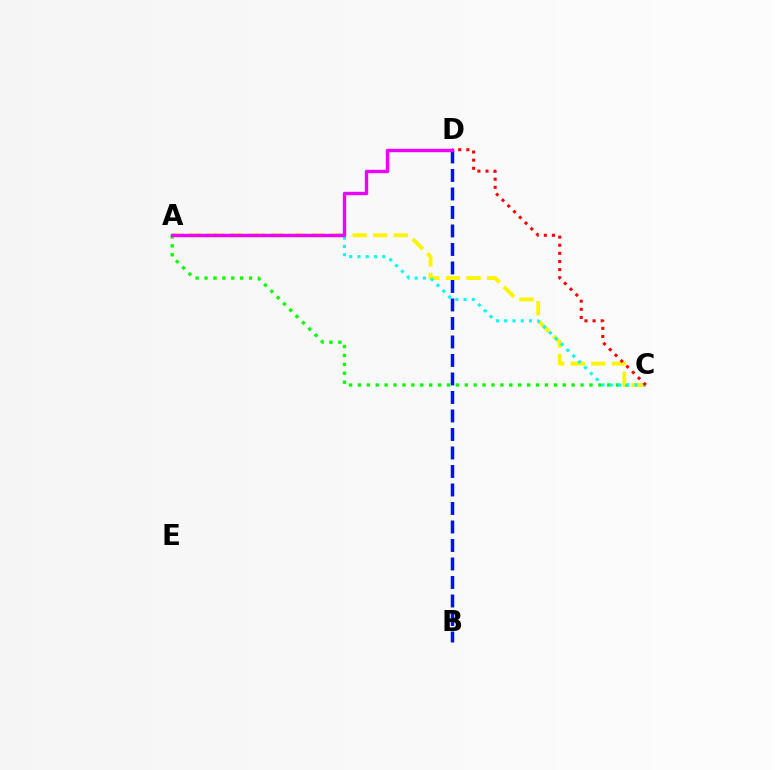{('A', 'C'): [{'color': '#08ff00', 'line_style': 'dotted', 'thickness': 2.42}, {'color': '#fcf500', 'line_style': 'dashed', 'thickness': 2.8}, {'color': '#00fff6', 'line_style': 'dotted', 'thickness': 2.24}], ('B', 'D'): [{'color': '#0010ff', 'line_style': 'dashed', 'thickness': 2.51}], ('C', 'D'): [{'color': '#ff0000', 'line_style': 'dotted', 'thickness': 2.2}], ('A', 'D'): [{'color': '#ee00ff', 'line_style': 'solid', 'thickness': 2.45}]}